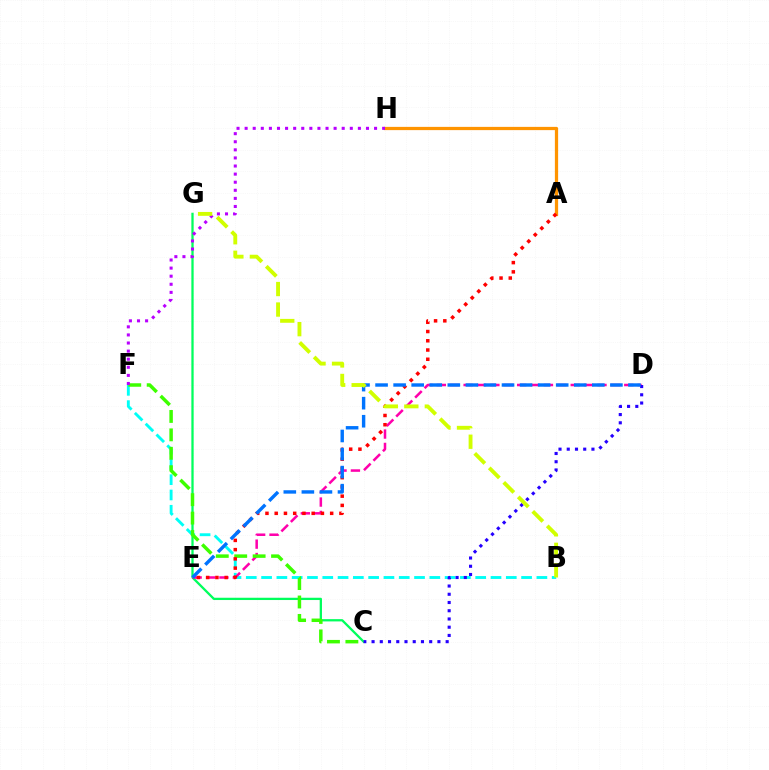{('C', 'G'): [{'color': '#00ff5c', 'line_style': 'solid', 'thickness': 1.64}], ('B', 'F'): [{'color': '#00fff6', 'line_style': 'dashed', 'thickness': 2.08}], ('A', 'H'): [{'color': '#ff9400', 'line_style': 'solid', 'thickness': 2.33}], ('D', 'E'): [{'color': '#ff00ac', 'line_style': 'dashed', 'thickness': 1.82}, {'color': '#0074ff', 'line_style': 'dashed', 'thickness': 2.45}], ('C', 'F'): [{'color': '#3dff00', 'line_style': 'dashed', 'thickness': 2.5}], ('A', 'E'): [{'color': '#ff0000', 'line_style': 'dotted', 'thickness': 2.51}], ('C', 'D'): [{'color': '#2500ff', 'line_style': 'dotted', 'thickness': 2.24}], ('F', 'H'): [{'color': '#b900ff', 'line_style': 'dotted', 'thickness': 2.2}], ('B', 'G'): [{'color': '#d1ff00', 'line_style': 'dashed', 'thickness': 2.79}]}